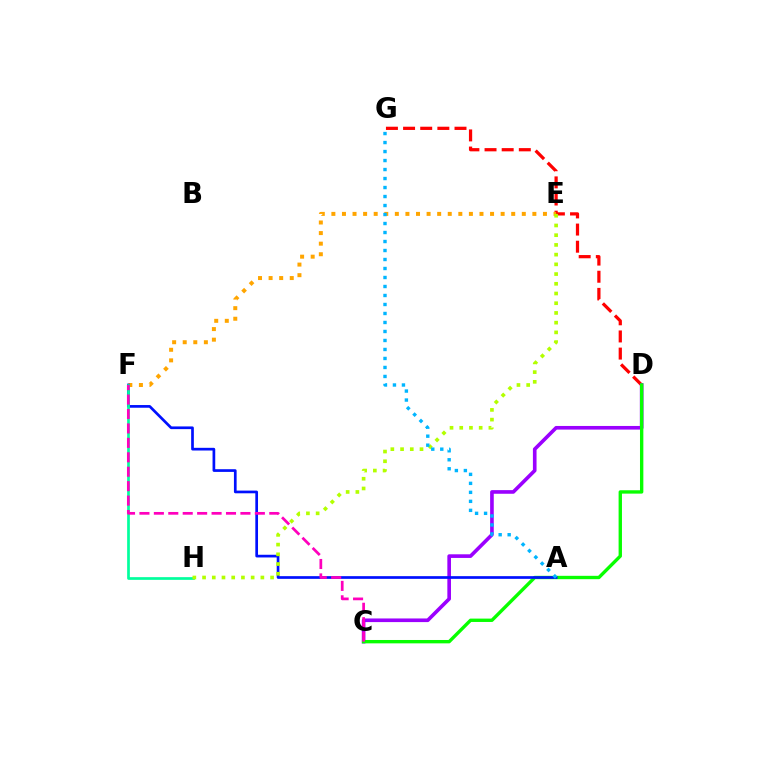{('D', 'G'): [{'color': '#ff0000', 'line_style': 'dashed', 'thickness': 2.33}], ('E', 'F'): [{'color': '#ffa500', 'line_style': 'dotted', 'thickness': 2.87}], ('C', 'D'): [{'color': '#9b00ff', 'line_style': 'solid', 'thickness': 2.62}, {'color': '#08ff00', 'line_style': 'solid', 'thickness': 2.42}], ('A', 'F'): [{'color': '#0010ff', 'line_style': 'solid', 'thickness': 1.94}], ('F', 'H'): [{'color': '#00ff9d', 'line_style': 'solid', 'thickness': 1.94}], ('E', 'H'): [{'color': '#b3ff00', 'line_style': 'dotted', 'thickness': 2.64}], ('C', 'F'): [{'color': '#ff00bd', 'line_style': 'dashed', 'thickness': 1.96}], ('A', 'G'): [{'color': '#00b5ff', 'line_style': 'dotted', 'thickness': 2.44}]}